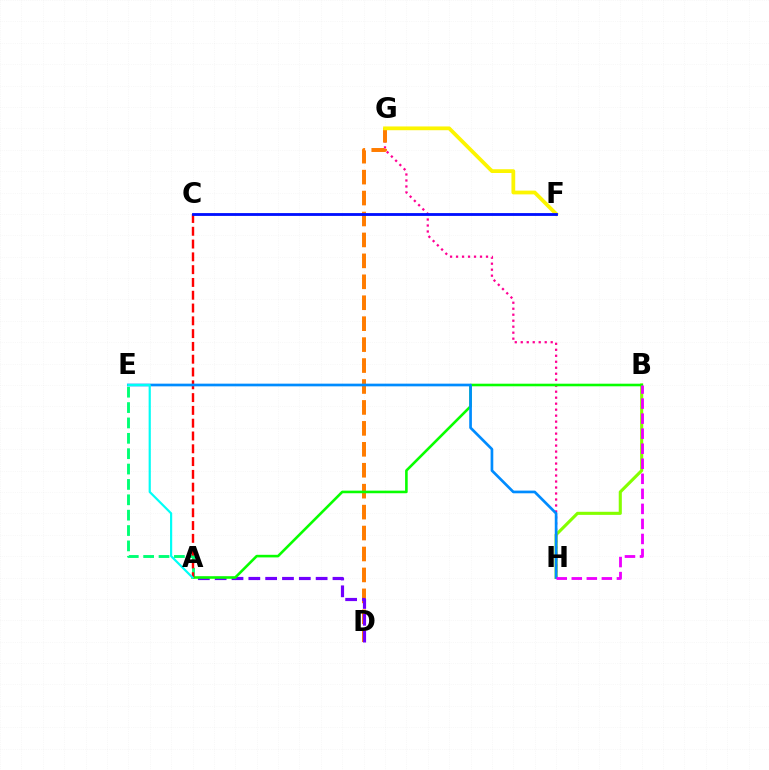{('B', 'H'): [{'color': '#84ff00', 'line_style': 'solid', 'thickness': 2.23}, {'color': '#ee00ff', 'line_style': 'dashed', 'thickness': 2.04}], ('A', 'E'): [{'color': '#00ff74', 'line_style': 'dashed', 'thickness': 2.09}, {'color': '#00fff6', 'line_style': 'solid', 'thickness': 1.57}], ('G', 'H'): [{'color': '#ff0094', 'line_style': 'dotted', 'thickness': 1.63}], ('D', 'G'): [{'color': '#ff7c00', 'line_style': 'dashed', 'thickness': 2.84}], ('A', 'D'): [{'color': '#7200ff', 'line_style': 'dashed', 'thickness': 2.29}], ('F', 'G'): [{'color': '#fcf500', 'line_style': 'solid', 'thickness': 2.71}], ('A', 'B'): [{'color': '#08ff00', 'line_style': 'solid', 'thickness': 1.87}], ('A', 'C'): [{'color': '#ff0000', 'line_style': 'dashed', 'thickness': 1.74}], ('E', 'H'): [{'color': '#008cff', 'line_style': 'solid', 'thickness': 1.93}], ('C', 'F'): [{'color': '#0010ff', 'line_style': 'solid', 'thickness': 2.04}]}